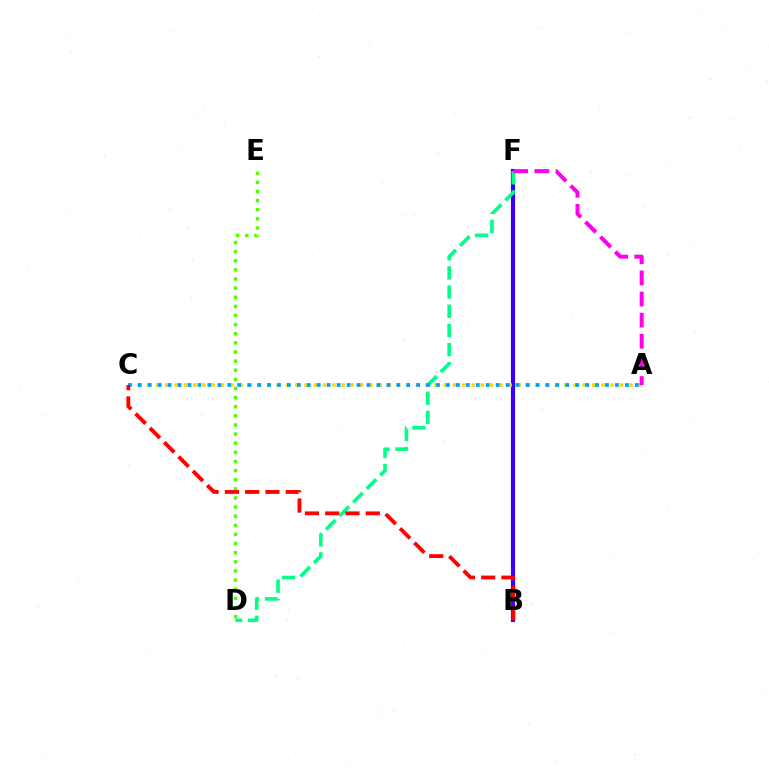{('B', 'F'): [{'color': '#3700ff', 'line_style': 'solid', 'thickness': 2.99}], ('D', 'F'): [{'color': '#00ff86', 'line_style': 'dashed', 'thickness': 2.6}], ('A', 'C'): [{'color': '#ffd500', 'line_style': 'dotted', 'thickness': 2.52}, {'color': '#009eff', 'line_style': 'dotted', 'thickness': 2.7}], ('A', 'F'): [{'color': '#ff00ed', 'line_style': 'dashed', 'thickness': 2.87}], ('D', 'E'): [{'color': '#4fff00', 'line_style': 'dotted', 'thickness': 2.48}], ('B', 'C'): [{'color': '#ff0000', 'line_style': 'dashed', 'thickness': 2.76}]}